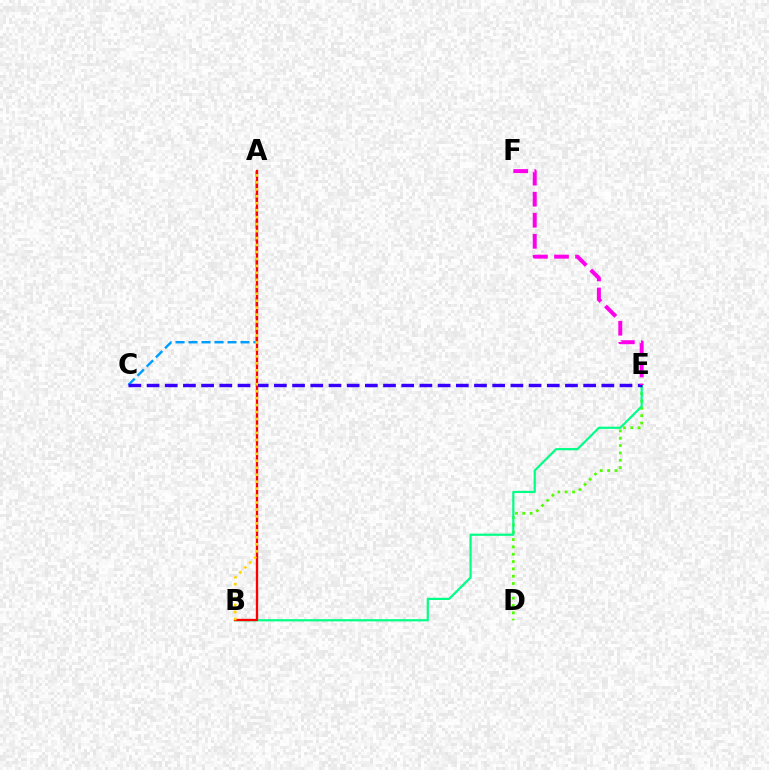{('D', 'E'): [{'color': '#4fff00', 'line_style': 'dotted', 'thickness': 1.99}], ('B', 'E'): [{'color': '#00ff86', 'line_style': 'solid', 'thickness': 1.59}], ('A', 'C'): [{'color': '#009eff', 'line_style': 'dashed', 'thickness': 1.76}], ('C', 'E'): [{'color': '#3700ff', 'line_style': 'dashed', 'thickness': 2.47}], ('A', 'B'): [{'color': '#ff0000', 'line_style': 'solid', 'thickness': 1.67}, {'color': '#ffd500', 'line_style': 'dotted', 'thickness': 1.89}], ('E', 'F'): [{'color': '#ff00ed', 'line_style': 'dashed', 'thickness': 2.86}]}